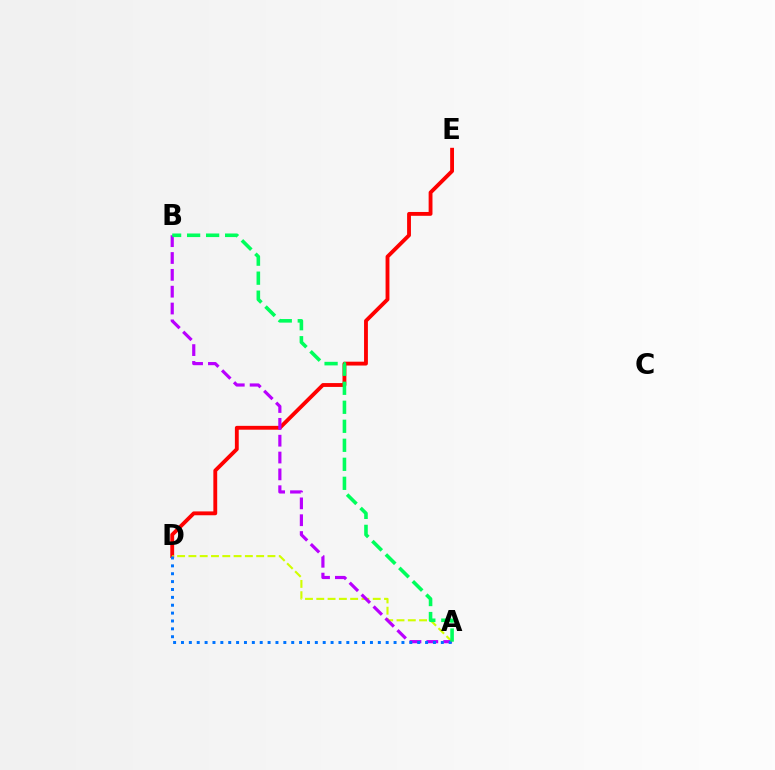{('D', 'E'): [{'color': '#ff0000', 'line_style': 'solid', 'thickness': 2.77}], ('A', 'D'): [{'color': '#d1ff00', 'line_style': 'dashed', 'thickness': 1.53}, {'color': '#0074ff', 'line_style': 'dotted', 'thickness': 2.14}], ('A', 'B'): [{'color': '#b900ff', 'line_style': 'dashed', 'thickness': 2.29}, {'color': '#00ff5c', 'line_style': 'dashed', 'thickness': 2.58}]}